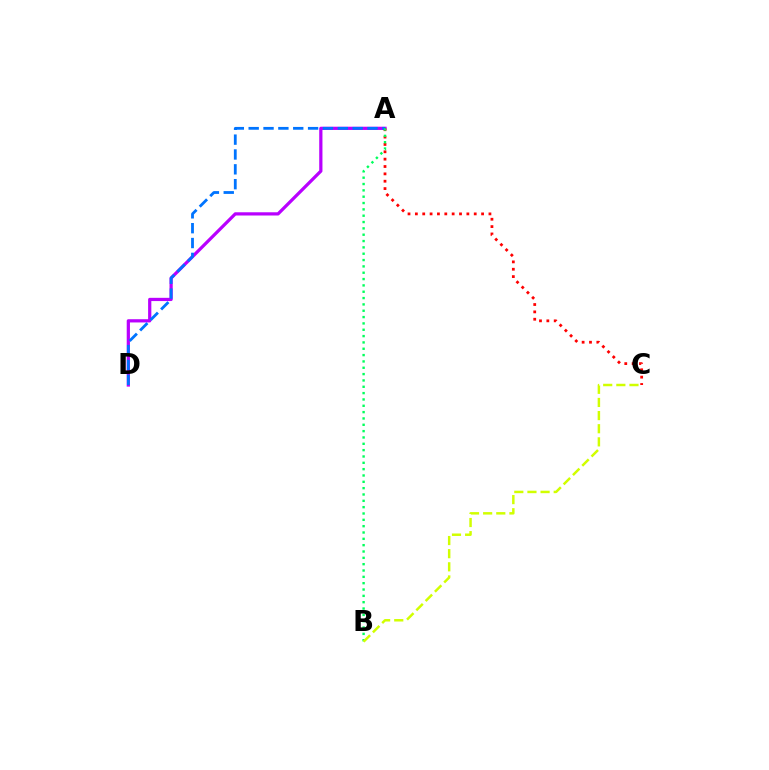{('A', 'D'): [{'color': '#b900ff', 'line_style': 'solid', 'thickness': 2.33}, {'color': '#0074ff', 'line_style': 'dashed', 'thickness': 2.02}], ('A', 'C'): [{'color': '#ff0000', 'line_style': 'dotted', 'thickness': 2.0}], ('A', 'B'): [{'color': '#00ff5c', 'line_style': 'dotted', 'thickness': 1.72}], ('B', 'C'): [{'color': '#d1ff00', 'line_style': 'dashed', 'thickness': 1.78}]}